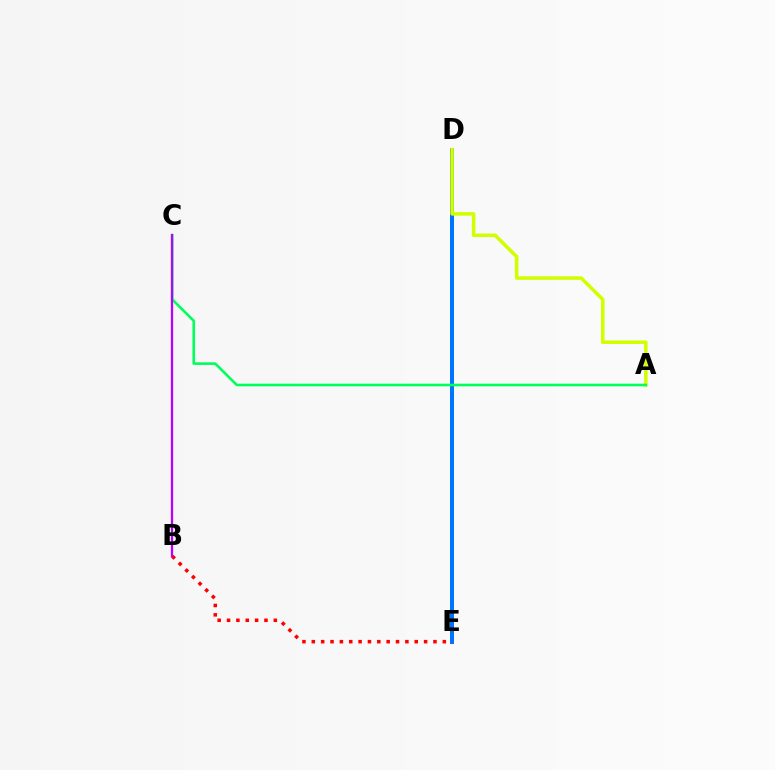{('D', 'E'): [{'color': '#0074ff', 'line_style': 'solid', 'thickness': 2.88}], ('B', 'E'): [{'color': '#ff0000', 'line_style': 'dotted', 'thickness': 2.54}], ('A', 'D'): [{'color': '#d1ff00', 'line_style': 'solid', 'thickness': 2.55}], ('A', 'C'): [{'color': '#00ff5c', 'line_style': 'solid', 'thickness': 1.89}], ('B', 'C'): [{'color': '#b900ff', 'line_style': 'solid', 'thickness': 1.65}]}